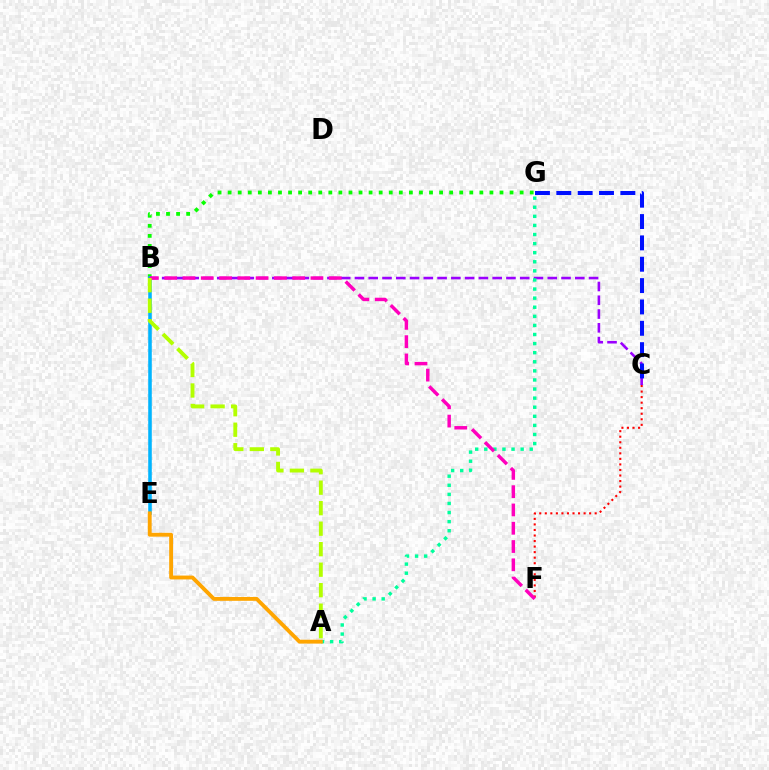{('B', 'G'): [{'color': '#08ff00', 'line_style': 'dotted', 'thickness': 2.74}], ('C', 'F'): [{'color': '#ff0000', 'line_style': 'dotted', 'thickness': 1.51}], ('B', 'E'): [{'color': '#00b5ff', 'line_style': 'solid', 'thickness': 2.56}], ('B', 'C'): [{'color': '#9b00ff', 'line_style': 'dashed', 'thickness': 1.87}], ('A', 'G'): [{'color': '#00ff9d', 'line_style': 'dotted', 'thickness': 2.47}], ('C', 'G'): [{'color': '#0010ff', 'line_style': 'dashed', 'thickness': 2.9}], ('B', 'F'): [{'color': '#ff00bd', 'line_style': 'dashed', 'thickness': 2.48}], ('A', 'B'): [{'color': '#b3ff00', 'line_style': 'dashed', 'thickness': 2.78}], ('A', 'E'): [{'color': '#ffa500', 'line_style': 'solid', 'thickness': 2.78}]}